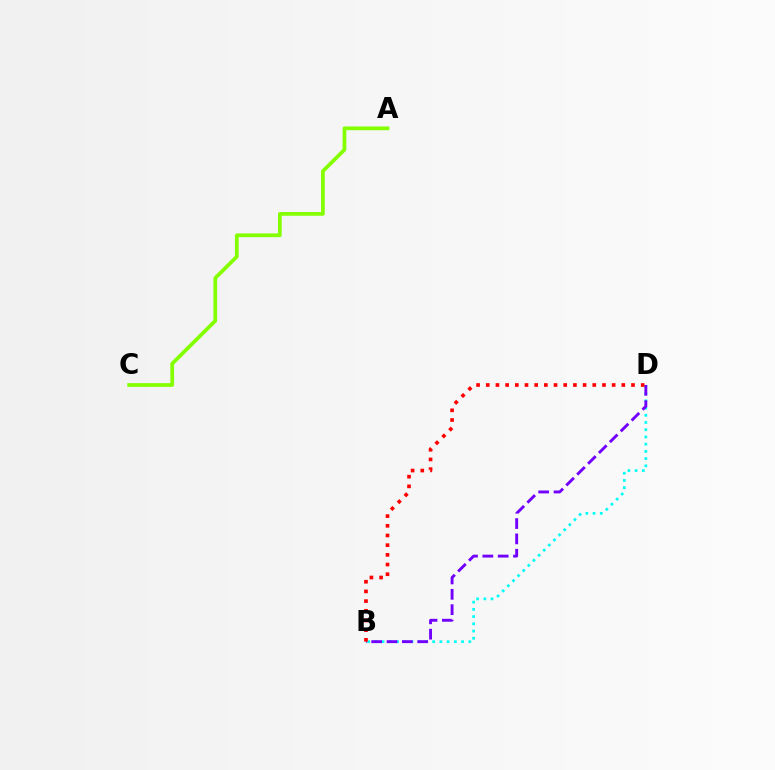{('B', 'D'): [{'color': '#00fff6', 'line_style': 'dotted', 'thickness': 1.96}, {'color': '#7200ff', 'line_style': 'dashed', 'thickness': 2.08}, {'color': '#ff0000', 'line_style': 'dotted', 'thickness': 2.63}], ('A', 'C'): [{'color': '#84ff00', 'line_style': 'solid', 'thickness': 2.69}]}